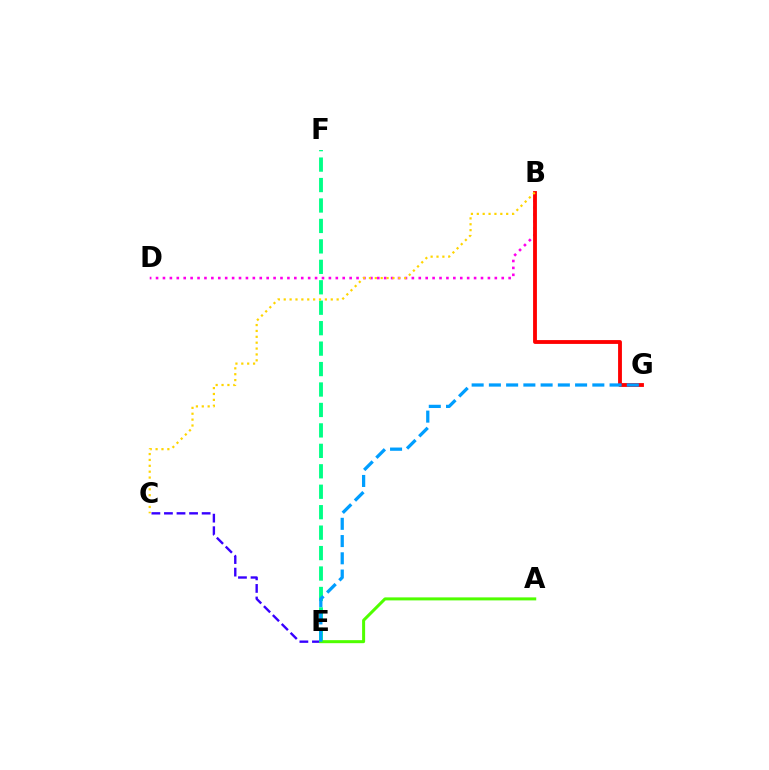{('C', 'E'): [{'color': '#3700ff', 'line_style': 'dashed', 'thickness': 1.71}], ('B', 'D'): [{'color': '#ff00ed', 'line_style': 'dotted', 'thickness': 1.88}], ('E', 'F'): [{'color': '#00ff86', 'line_style': 'dashed', 'thickness': 2.78}], ('B', 'G'): [{'color': '#ff0000', 'line_style': 'solid', 'thickness': 2.76}], ('A', 'E'): [{'color': '#4fff00', 'line_style': 'solid', 'thickness': 2.17}], ('E', 'G'): [{'color': '#009eff', 'line_style': 'dashed', 'thickness': 2.34}], ('B', 'C'): [{'color': '#ffd500', 'line_style': 'dotted', 'thickness': 1.6}]}